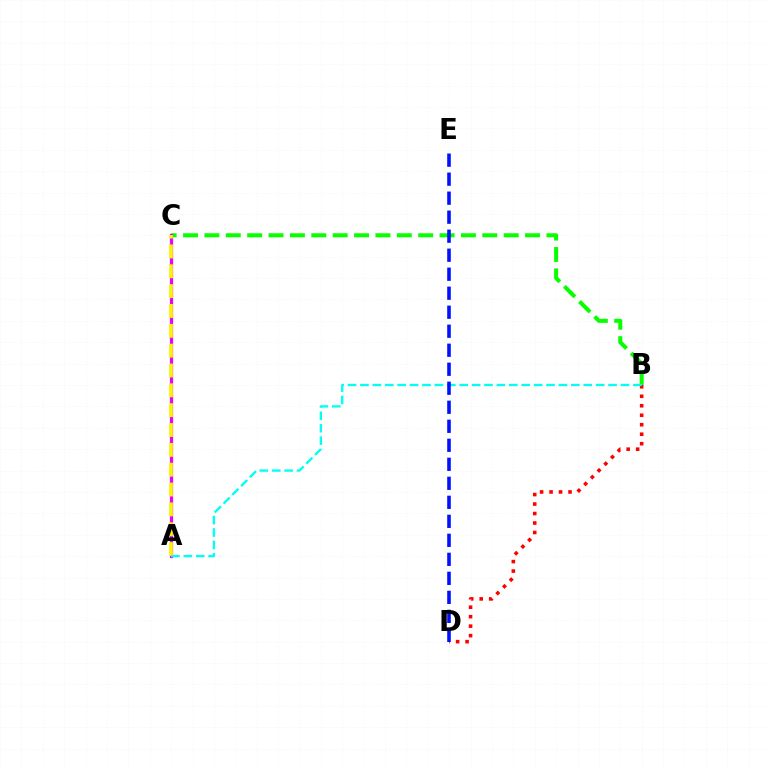{('B', 'C'): [{'color': '#08ff00', 'line_style': 'dashed', 'thickness': 2.9}], ('B', 'D'): [{'color': '#ff0000', 'line_style': 'dotted', 'thickness': 2.58}], ('A', 'C'): [{'color': '#ee00ff', 'line_style': 'solid', 'thickness': 2.32}, {'color': '#fcf500', 'line_style': 'dashed', 'thickness': 2.7}], ('A', 'B'): [{'color': '#00fff6', 'line_style': 'dashed', 'thickness': 1.69}], ('D', 'E'): [{'color': '#0010ff', 'line_style': 'dashed', 'thickness': 2.58}]}